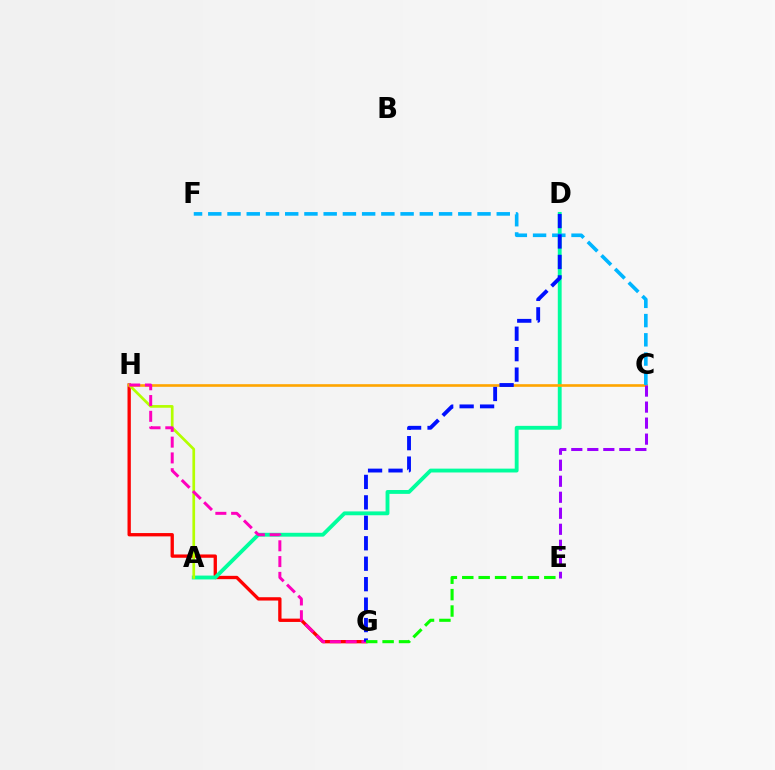{('G', 'H'): [{'color': '#ff0000', 'line_style': 'solid', 'thickness': 2.39}, {'color': '#ff00bd', 'line_style': 'dashed', 'thickness': 2.14}], ('A', 'D'): [{'color': '#00ff9d', 'line_style': 'solid', 'thickness': 2.77}], ('A', 'H'): [{'color': '#b3ff00', 'line_style': 'solid', 'thickness': 1.94}], ('C', 'H'): [{'color': '#ffa500', 'line_style': 'solid', 'thickness': 1.9}], ('C', 'E'): [{'color': '#9b00ff', 'line_style': 'dashed', 'thickness': 2.18}], ('C', 'F'): [{'color': '#00b5ff', 'line_style': 'dashed', 'thickness': 2.61}], ('D', 'G'): [{'color': '#0010ff', 'line_style': 'dashed', 'thickness': 2.78}], ('E', 'G'): [{'color': '#08ff00', 'line_style': 'dashed', 'thickness': 2.23}]}